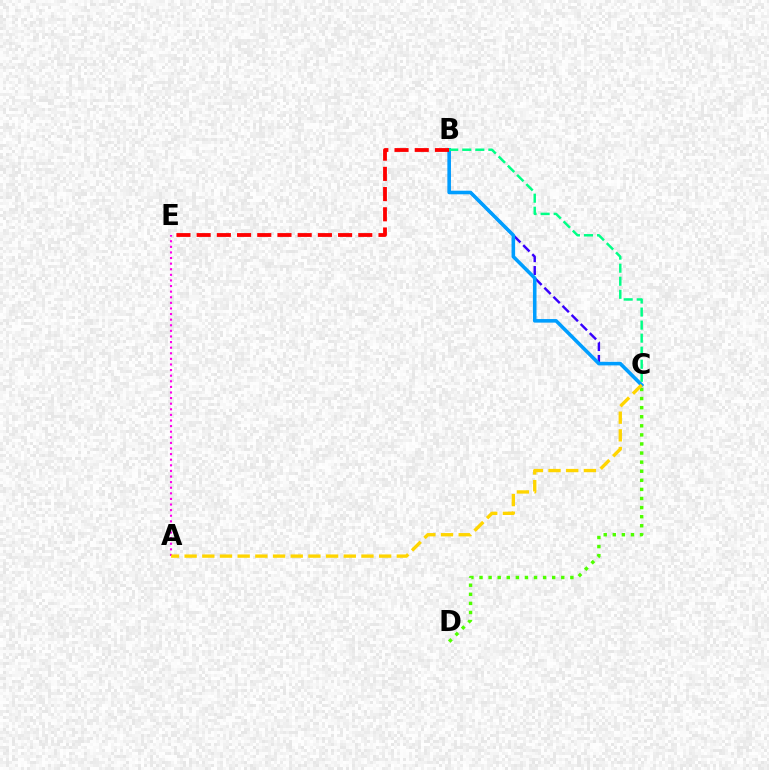{('C', 'D'): [{'color': '#4fff00', 'line_style': 'dotted', 'thickness': 2.47}], ('B', 'C'): [{'color': '#3700ff', 'line_style': 'dashed', 'thickness': 1.74}, {'color': '#009eff', 'line_style': 'solid', 'thickness': 2.58}, {'color': '#00ff86', 'line_style': 'dashed', 'thickness': 1.77}], ('A', 'E'): [{'color': '#ff00ed', 'line_style': 'dotted', 'thickness': 1.52}], ('A', 'C'): [{'color': '#ffd500', 'line_style': 'dashed', 'thickness': 2.4}], ('B', 'E'): [{'color': '#ff0000', 'line_style': 'dashed', 'thickness': 2.74}]}